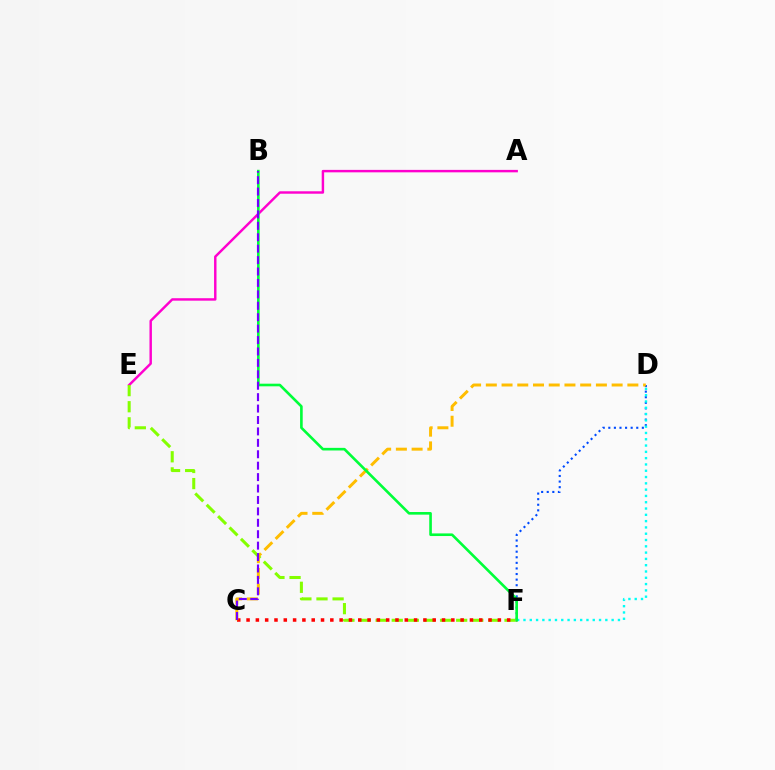{('D', 'F'): [{'color': '#004bff', 'line_style': 'dotted', 'thickness': 1.52}, {'color': '#00fff6', 'line_style': 'dotted', 'thickness': 1.71}], ('A', 'E'): [{'color': '#ff00cf', 'line_style': 'solid', 'thickness': 1.76}], ('E', 'F'): [{'color': '#84ff00', 'line_style': 'dashed', 'thickness': 2.19}], ('C', 'F'): [{'color': '#ff0000', 'line_style': 'dotted', 'thickness': 2.53}], ('C', 'D'): [{'color': '#ffbd00', 'line_style': 'dashed', 'thickness': 2.14}], ('B', 'F'): [{'color': '#00ff39', 'line_style': 'solid', 'thickness': 1.89}], ('B', 'C'): [{'color': '#7200ff', 'line_style': 'dashed', 'thickness': 1.55}]}